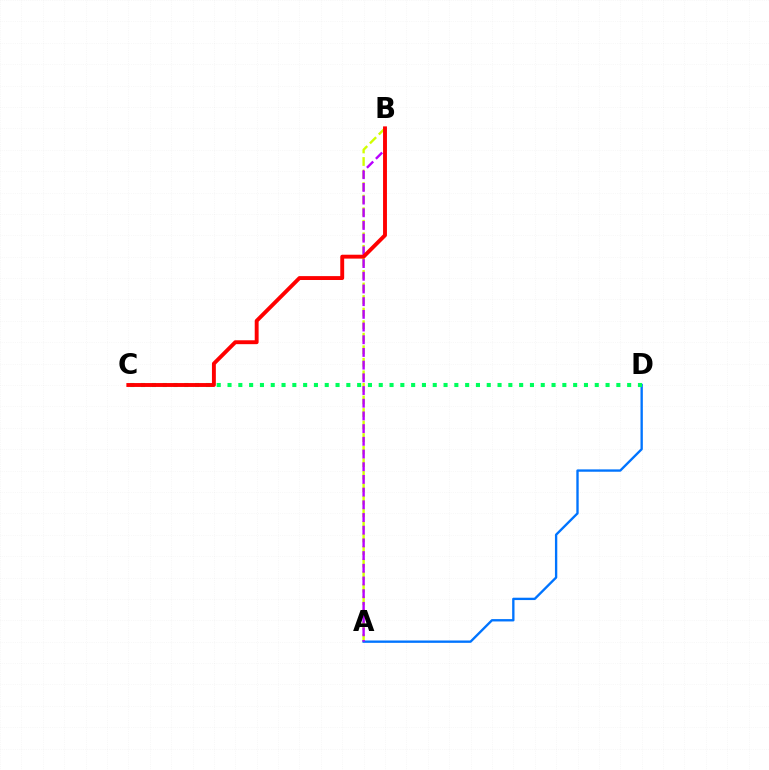{('A', 'B'): [{'color': '#d1ff00', 'line_style': 'dashed', 'thickness': 1.7}, {'color': '#b900ff', 'line_style': 'dashed', 'thickness': 1.72}], ('A', 'D'): [{'color': '#0074ff', 'line_style': 'solid', 'thickness': 1.69}], ('C', 'D'): [{'color': '#00ff5c', 'line_style': 'dotted', 'thickness': 2.93}], ('B', 'C'): [{'color': '#ff0000', 'line_style': 'solid', 'thickness': 2.8}]}